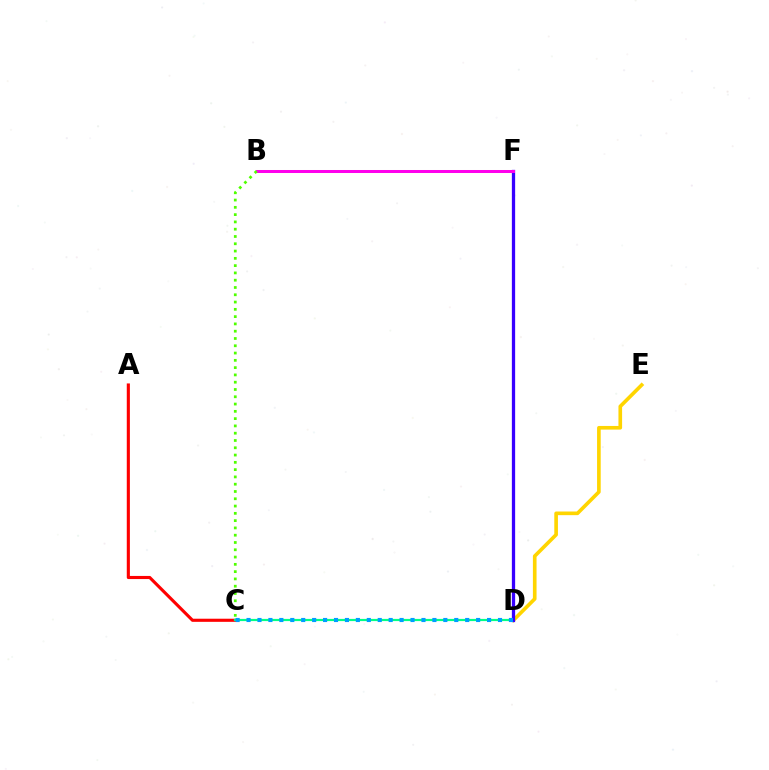{('A', 'C'): [{'color': '#ff0000', 'line_style': 'solid', 'thickness': 2.24}], ('D', 'E'): [{'color': '#ffd500', 'line_style': 'solid', 'thickness': 2.63}], ('C', 'D'): [{'color': '#00ff86', 'line_style': 'solid', 'thickness': 1.58}, {'color': '#009eff', 'line_style': 'dotted', 'thickness': 2.97}], ('D', 'F'): [{'color': '#3700ff', 'line_style': 'solid', 'thickness': 2.36}], ('B', 'F'): [{'color': '#ff00ed', 'line_style': 'solid', 'thickness': 2.17}], ('B', 'C'): [{'color': '#4fff00', 'line_style': 'dotted', 'thickness': 1.98}]}